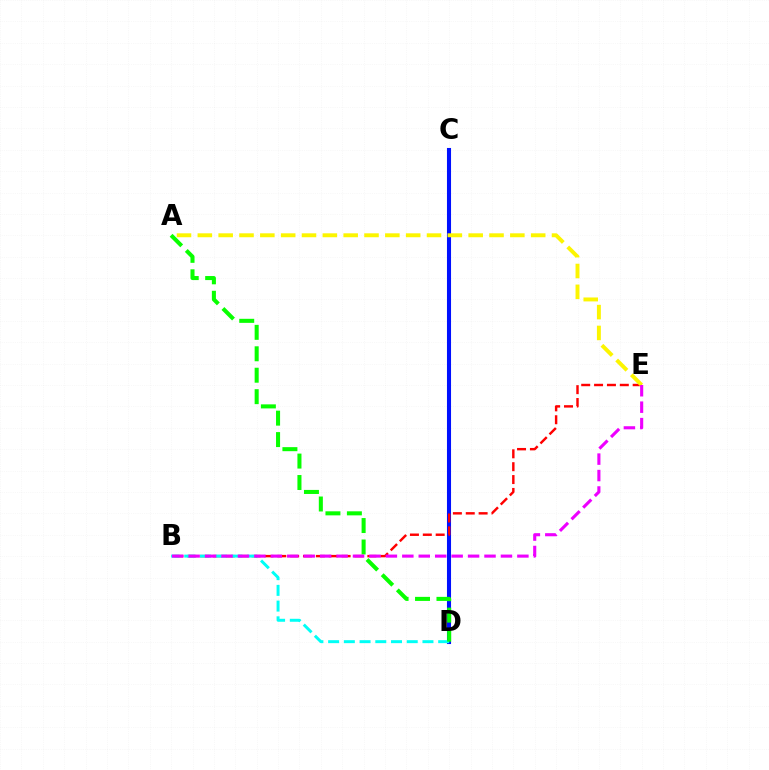{('C', 'D'): [{'color': '#0010ff', 'line_style': 'solid', 'thickness': 2.93}], ('B', 'E'): [{'color': '#ff0000', 'line_style': 'dashed', 'thickness': 1.75}, {'color': '#ee00ff', 'line_style': 'dashed', 'thickness': 2.23}], ('A', 'E'): [{'color': '#fcf500', 'line_style': 'dashed', 'thickness': 2.83}], ('B', 'D'): [{'color': '#00fff6', 'line_style': 'dashed', 'thickness': 2.14}], ('A', 'D'): [{'color': '#08ff00', 'line_style': 'dashed', 'thickness': 2.91}]}